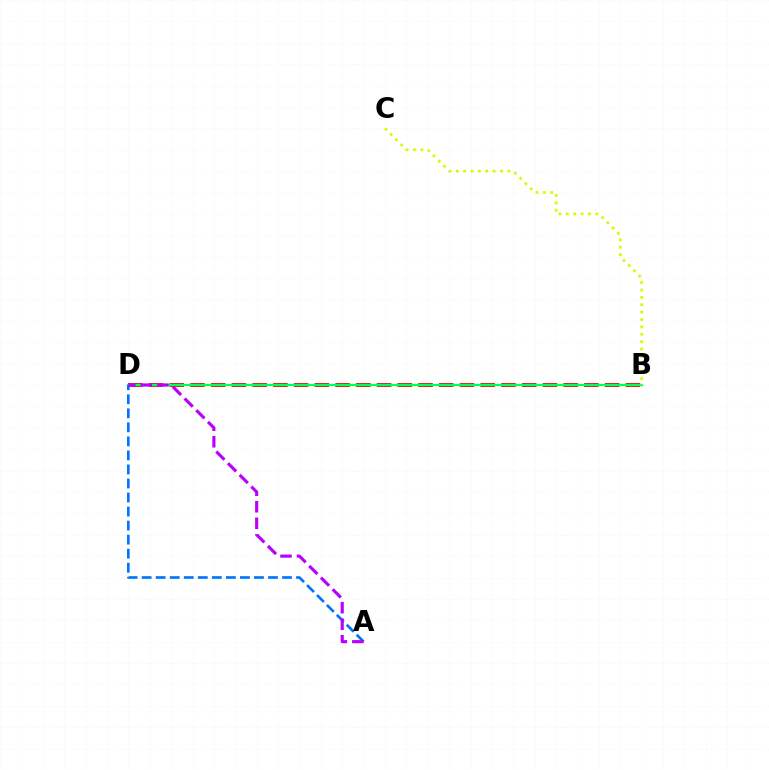{('B', 'D'): [{'color': '#ff0000', 'line_style': 'dashed', 'thickness': 2.82}, {'color': '#00ff5c', 'line_style': 'solid', 'thickness': 1.68}], ('B', 'C'): [{'color': '#d1ff00', 'line_style': 'dotted', 'thickness': 2.01}], ('A', 'D'): [{'color': '#0074ff', 'line_style': 'dashed', 'thickness': 1.91}, {'color': '#b900ff', 'line_style': 'dashed', 'thickness': 2.25}]}